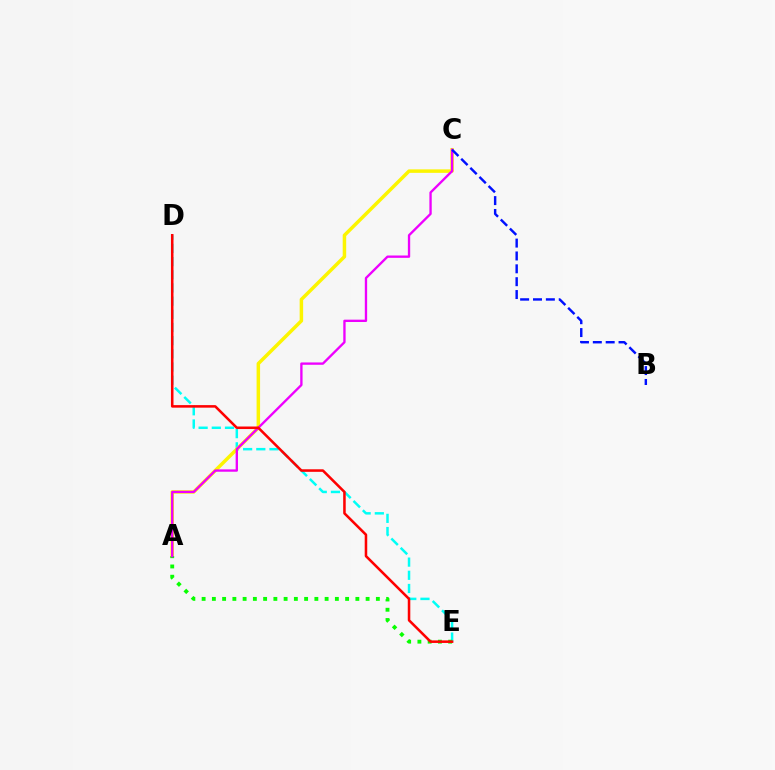{('D', 'E'): [{'color': '#00fff6', 'line_style': 'dashed', 'thickness': 1.79}, {'color': '#ff0000', 'line_style': 'solid', 'thickness': 1.83}], ('A', 'C'): [{'color': '#fcf500', 'line_style': 'solid', 'thickness': 2.51}, {'color': '#ee00ff', 'line_style': 'solid', 'thickness': 1.68}], ('A', 'E'): [{'color': '#08ff00', 'line_style': 'dotted', 'thickness': 2.78}], ('B', 'C'): [{'color': '#0010ff', 'line_style': 'dashed', 'thickness': 1.75}]}